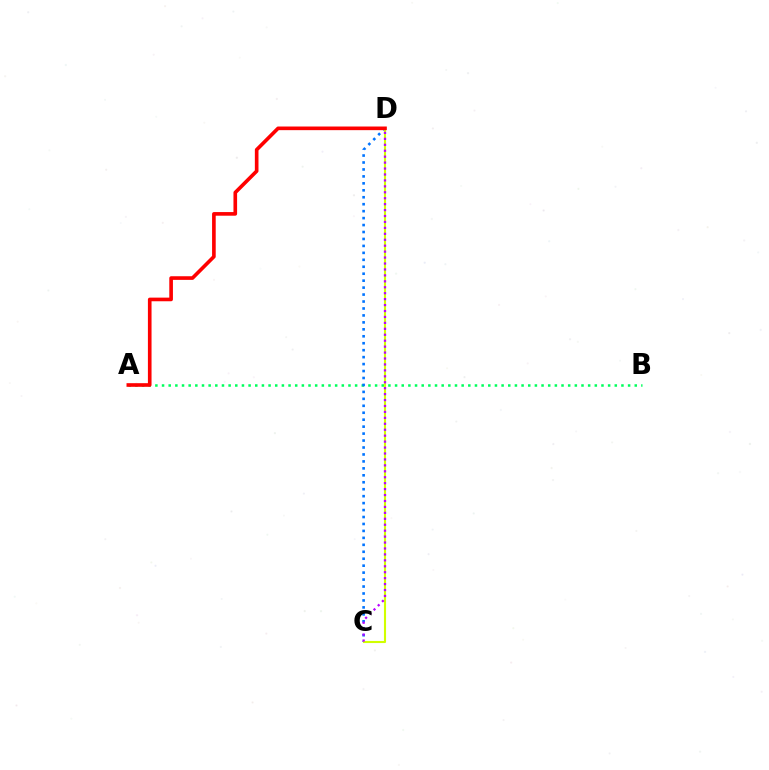{('A', 'B'): [{'color': '#00ff5c', 'line_style': 'dotted', 'thickness': 1.81}], ('C', 'D'): [{'color': '#0074ff', 'line_style': 'dotted', 'thickness': 1.89}, {'color': '#d1ff00', 'line_style': 'solid', 'thickness': 1.52}, {'color': '#b900ff', 'line_style': 'dotted', 'thickness': 1.61}], ('A', 'D'): [{'color': '#ff0000', 'line_style': 'solid', 'thickness': 2.62}]}